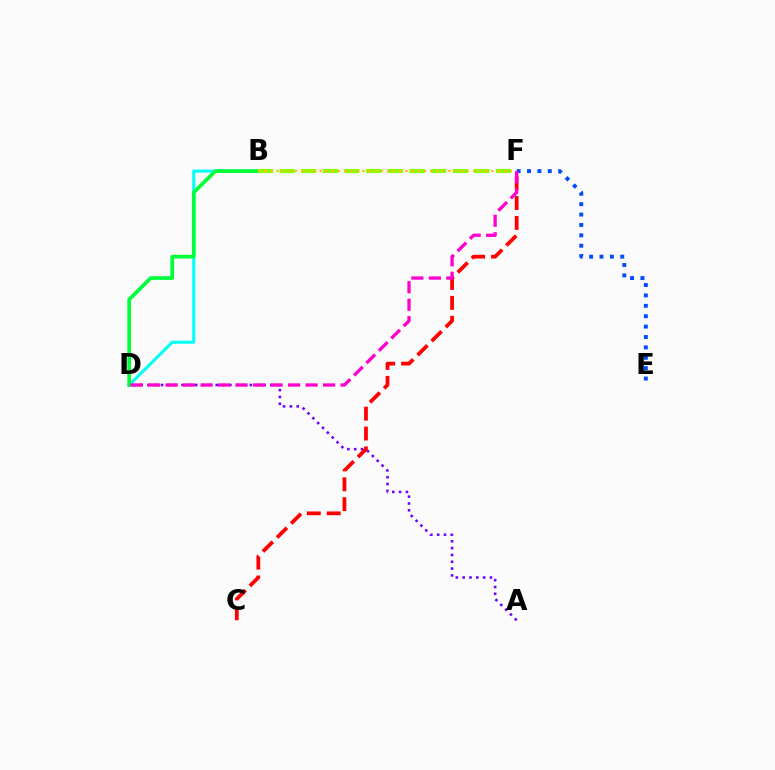{('B', 'D'): [{'color': '#00fff6', 'line_style': 'solid', 'thickness': 2.18}, {'color': '#00ff39', 'line_style': 'solid', 'thickness': 2.67}], ('A', 'D'): [{'color': '#7200ff', 'line_style': 'dotted', 'thickness': 1.86}], ('C', 'F'): [{'color': '#ff0000', 'line_style': 'dashed', 'thickness': 2.7}], ('E', 'F'): [{'color': '#004bff', 'line_style': 'dotted', 'thickness': 2.82}], ('B', 'F'): [{'color': '#84ff00', 'line_style': 'dashed', 'thickness': 2.94}, {'color': '#ffbd00', 'line_style': 'dotted', 'thickness': 1.67}], ('D', 'F'): [{'color': '#ff00cf', 'line_style': 'dashed', 'thickness': 2.38}]}